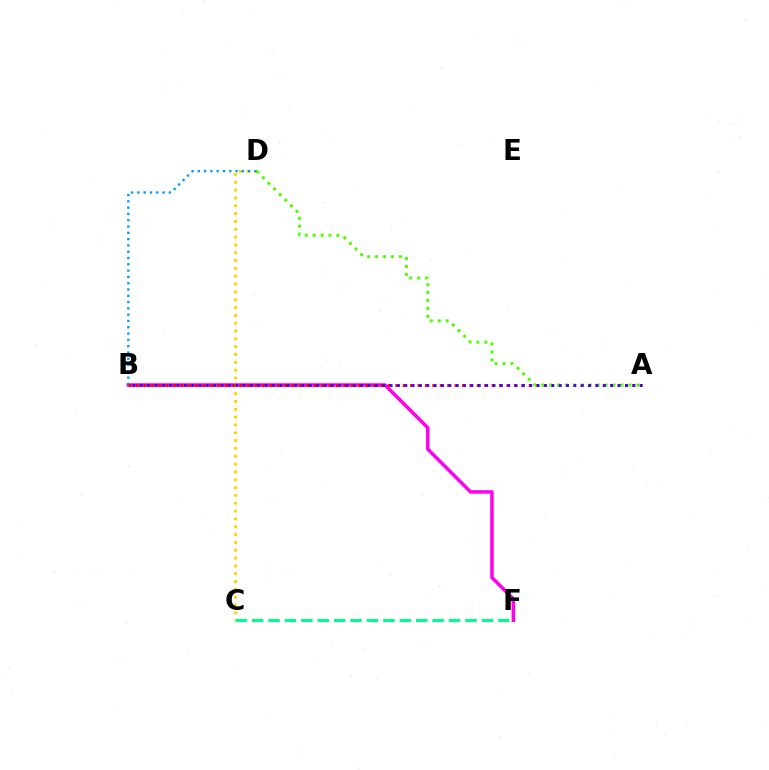{('B', 'F'): [{'color': '#ff00ed', 'line_style': 'solid', 'thickness': 2.52}], ('C', 'D'): [{'color': '#ffd500', 'line_style': 'dotted', 'thickness': 2.13}], ('B', 'D'): [{'color': '#009eff', 'line_style': 'dotted', 'thickness': 1.71}], ('A', 'B'): [{'color': '#ff0000', 'line_style': 'dotted', 'thickness': 2.01}, {'color': '#3700ff', 'line_style': 'dotted', 'thickness': 2.0}], ('A', 'D'): [{'color': '#4fff00', 'line_style': 'dotted', 'thickness': 2.15}], ('C', 'F'): [{'color': '#00ff86', 'line_style': 'dashed', 'thickness': 2.23}]}